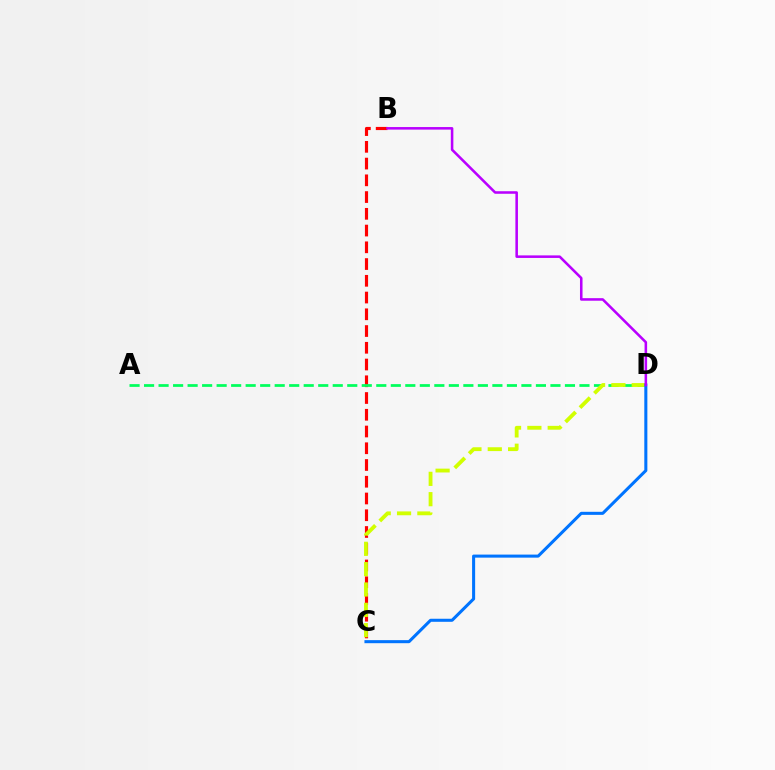{('B', 'C'): [{'color': '#ff0000', 'line_style': 'dashed', 'thickness': 2.27}], ('A', 'D'): [{'color': '#00ff5c', 'line_style': 'dashed', 'thickness': 1.97}], ('C', 'D'): [{'color': '#d1ff00', 'line_style': 'dashed', 'thickness': 2.76}, {'color': '#0074ff', 'line_style': 'solid', 'thickness': 2.2}], ('B', 'D'): [{'color': '#b900ff', 'line_style': 'solid', 'thickness': 1.84}]}